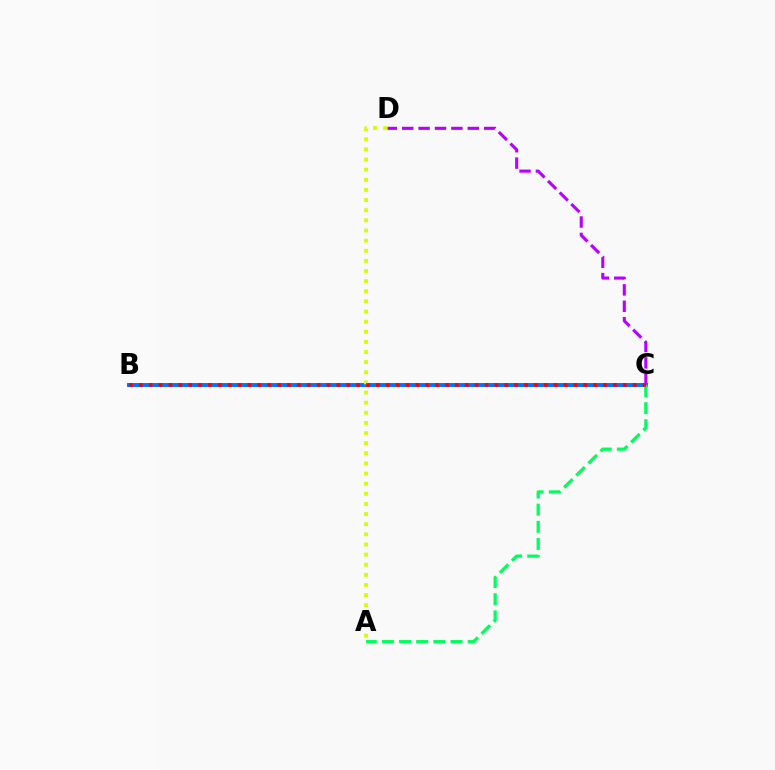{('C', 'D'): [{'color': '#b900ff', 'line_style': 'dashed', 'thickness': 2.23}], ('B', 'C'): [{'color': '#0074ff', 'line_style': 'solid', 'thickness': 2.82}, {'color': '#ff0000', 'line_style': 'dotted', 'thickness': 2.68}], ('A', 'D'): [{'color': '#d1ff00', 'line_style': 'dotted', 'thickness': 2.75}], ('A', 'C'): [{'color': '#00ff5c', 'line_style': 'dashed', 'thickness': 2.33}]}